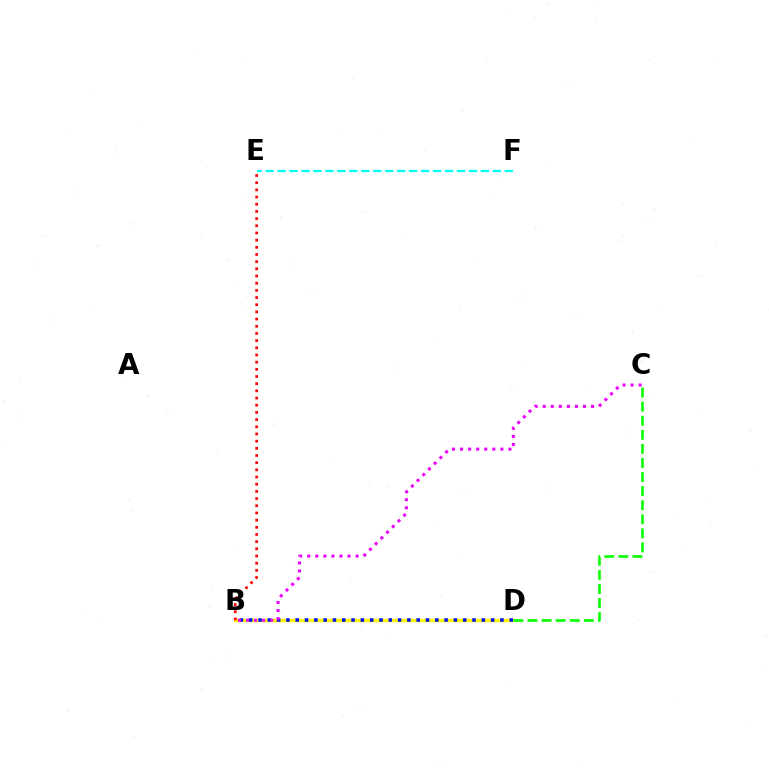{('B', 'D'): [{'color': '#fcf500', 'line_style': 'solid', 'thickness': 2.49}, {'color': '#0010ff', 'line_style': 'dotted', 'thickness': 2.53}], ('B', 'E'): [{'color': '#ff0000', 'line_style': 'dotted', 'thickness': 1.95}], ('E', 'F'): [{'color': '#00fff6', 'line_style': 'dashed', 'thickness': 1.62}], ('B', 'C'): [{'color': '#ee00ff', 'line_style': 'dotted', 'thickness': 2.19}], ('C', 'D'): [{'color': '#08ff00', 'line_style': 'dashed', 'thickness': 1.91}]}